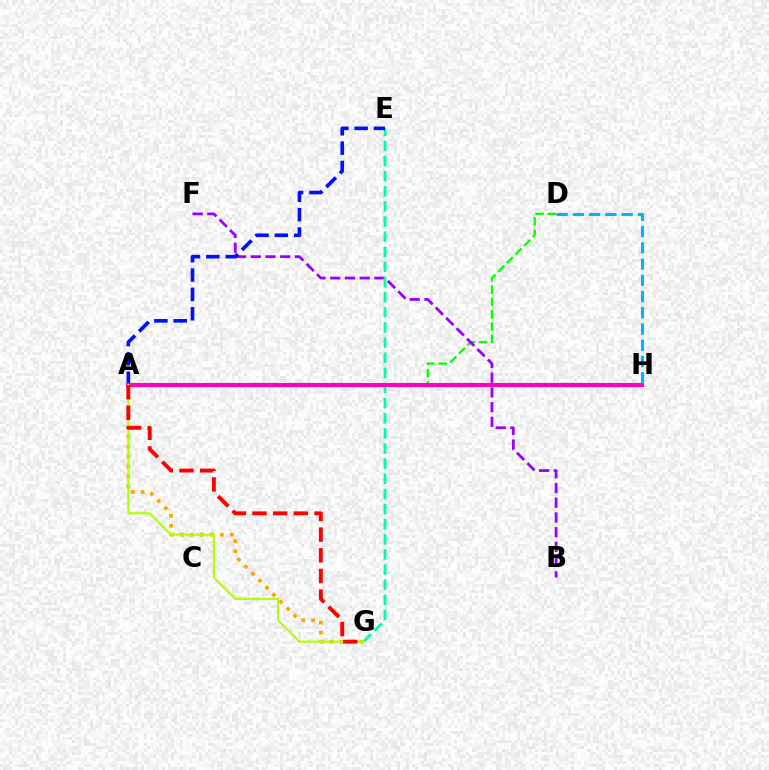{('A', 'D'): [{'color': '#08ff00', 'line_style': 'dashed', 'thickness': 1.67}], ('B', 'F'): [{'color': '#9b00ff', 'line_style': 'dashed', 'thickness': 2.0}], ('A', 'G'): [{'color': '#ffa500', 'line_style': 'dotted', 'thickness': 2.7}, {'color': '#b3ff00', 'line_style': 'solid', 'thickness': 1.54}, {'color': '#ff0000', 'line_style': 'dashed', 'thickness': 2.81}], ('E', 'G'): [{'color': '#00ff9d', 'line_style': 'dashed', 'thickness': 2.06}], ('A', 'E'): [{'color': '#0010ff', 'line_style': 'dashed', 'thickness': 2.63}], ('A', 'H'): [{'color': '#ff00bd', 'line_style': 'solid', 'thickness': 2.97}], ('D', 'H'): [{'color': '#00b5ff', 'line_style': 'dashed', 'thickness': 2.21}]}